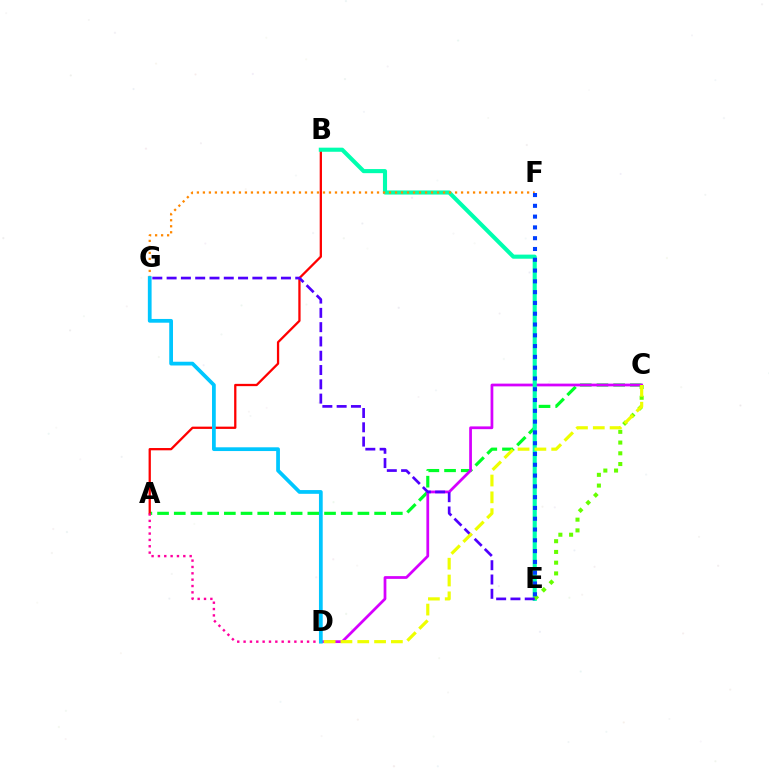{('A', 'C'): [{'color': '#00ff27', 'line_style': 'dashed', 'thickness': 2.27}], ('C', 'D'): [{'color': '#d600ff', 'line_style': 'solid', 'thickness': 1.98}, {'color': '#eeff00', 'line_style': 'dashed', 'thickness': 2.28}], ('A', 'B'): [{'color': '#ff0000', 'line_style': 'solid', 'thickness': 1.64}], ('B', 'E'): [{'color': '#00ffaf', 'line_style': 'solid', 'thickness': 2.95}], ('C', 'E'): [{'color': '#66ff00', 'line_style': 'dotted', 'thickness': 2.92}], ('F', 'G'): [{'color': '#ff8800', 'line_style': 'dotted', 'thickness': 1.63}], ('E', 'G'): [{'color': '#4f00ff', 'line_style': 'dashed', 'thickness': 1.94}], ('E', 'F'): [{'color': '#003fff', 'line_style': 'dotted', 'thickness': 2.93}], ('A', 'D'): [{'color': '#ff00a0', 'line_style': 'dotted', 'thickness': 1.72}], ('D', 'G'): [{'color': '#00c7ff', 'line_style': 'solid', 'thickness': 2.7}]}